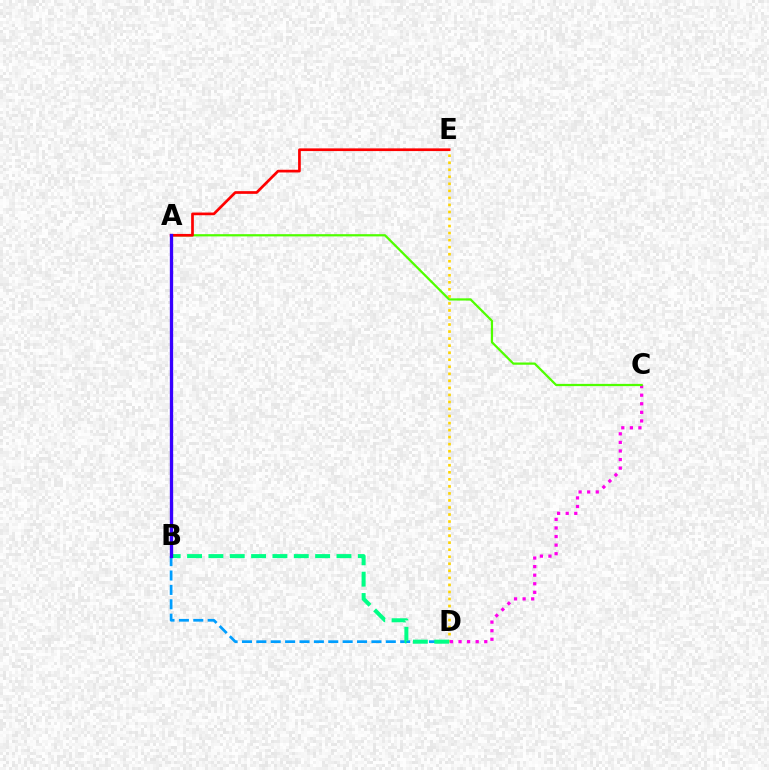{('D', 'E'): [{'color': '#ffd500', 'line_style': 'dotted', 'thickness': 1.91}], ('C', 'D'): [{'color': '#ff00ed', 'line_style': 'dotted', 'thickness': 2.33}], ('A', 'C'): [{'color': '#4fff00', 'line_style': 'solid', 'thickness': 1.61}], ('B', 'D'): [{'color': '#009eff', 'line_style': 'dashed', 'thickness': 1.95}, {'color': '#00ff86', 'line_style': 'dashed', 'thickness': 2.9}], ('A', 'E'): [{'color': '#ff0000', 'line_style': 'solid', 'thickness': 1.94}], ('A', 'B'): [{'color': '#3700ff', 'line_style': 'solid', 'thickness': 2.38}]}